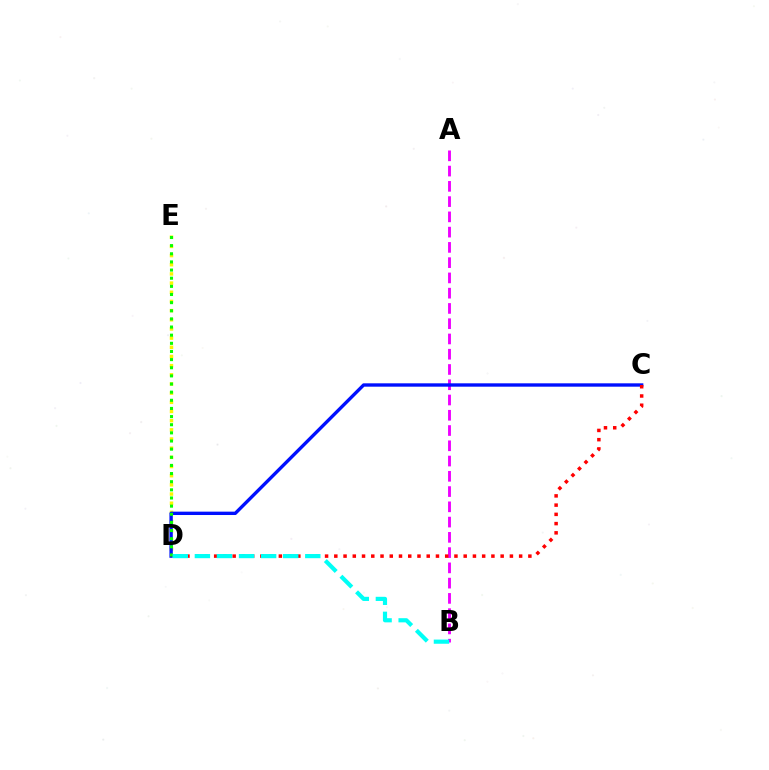{('A', 'B'): [{'color': '#ee00ff', 'line_style': 'dashed', 'thickness': 2.07}], ('D', 'E'): [{'color': '#fcf500', 'line_style': 'dotted', 'thickness': 2.49}, {'color': '#08ff00', 'line_style': 'dotted', 'thickness': 2.21}], ('C', 'D'): [{'color': '#0010ff', 'line_style': 'solid', 'thickness': 2.42}, {'color': '#ff0000', 'line_style': 'dotted', 'thickness': 2.51}], ('B', 'D'): [{'color': '#00fff6', 'line_style': 'dashed', 'thickness': 3.0}]}